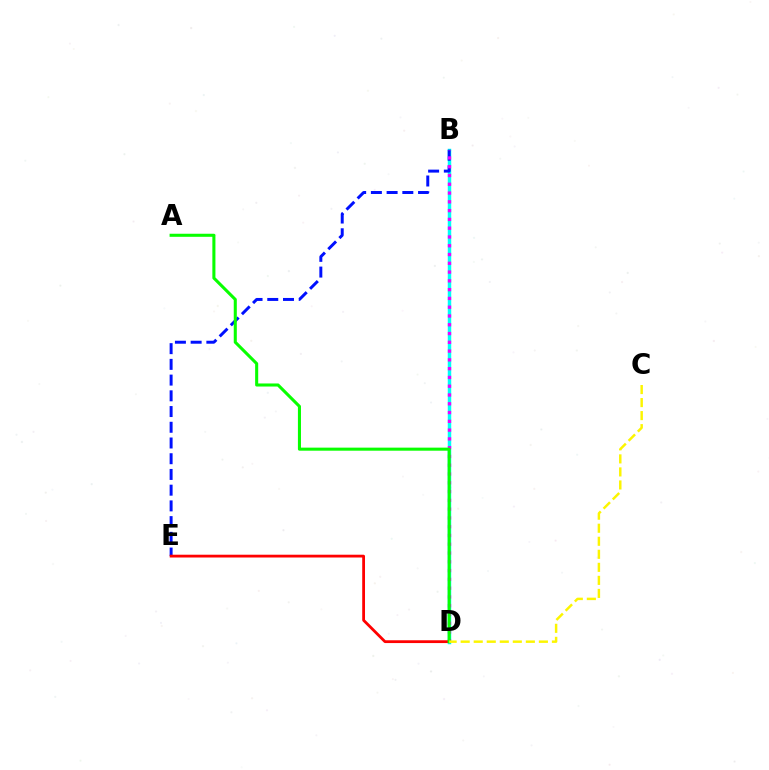{('B', 'D'): [{'color': '#00fff6', 'line_style': 'solid', 'thickness': 2.51}, {'color': '#ee00ff', 'line_style': 'dotted', 'thickness': 2.39}], ('B', 'E'): [{'color': '#0010ff', 'line_style': 'dashed', 'thickness': 2.14}], ('D', 'E'): [{'color': '#ff0000', 'line_style': 'solid', 'thickness': 2.01}], ('A', 'D'): [{'color': '#08ff00', 'line_style': 'solid', 'thickness': 2.2}], ('C', 'D'): [{'color': '#fcf500', 'line_style': 'dashed', 'thickness': 1.77}]}